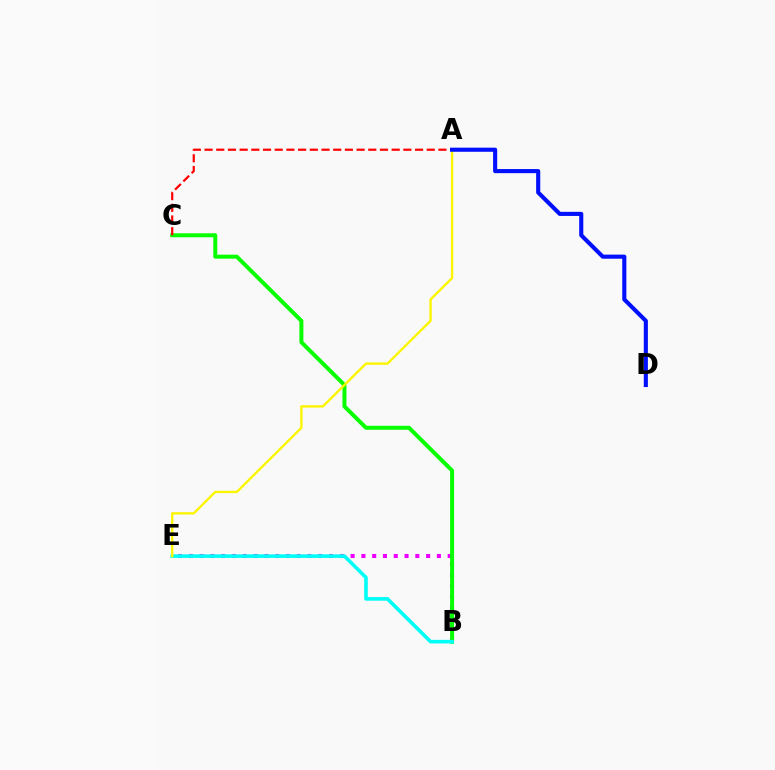{('B', 'E'): [{'color': '#ee00ff', 'line_style': 'dotted', 'thickness': 2.93}, {'color': '#00fff6', 'line_style': 'solid', 'thickness': 2.59}], ('B', 'C'): [{'color': '#08ff00', 'line_style': 'solid', 'thickness': 2.88}], ('A', 'C'): [{'color': '#ff0000', 'line_style': 'dashed', 'thickness': 1.59}], ('A', 'E'): [{'color': '#fcf500', 'line_style': 'solid', 'thickness': 1.7}], ('A', 'D'): [{'color': '#0010ff', 'line_style': 'solid', 'thickness': 2.96}]}